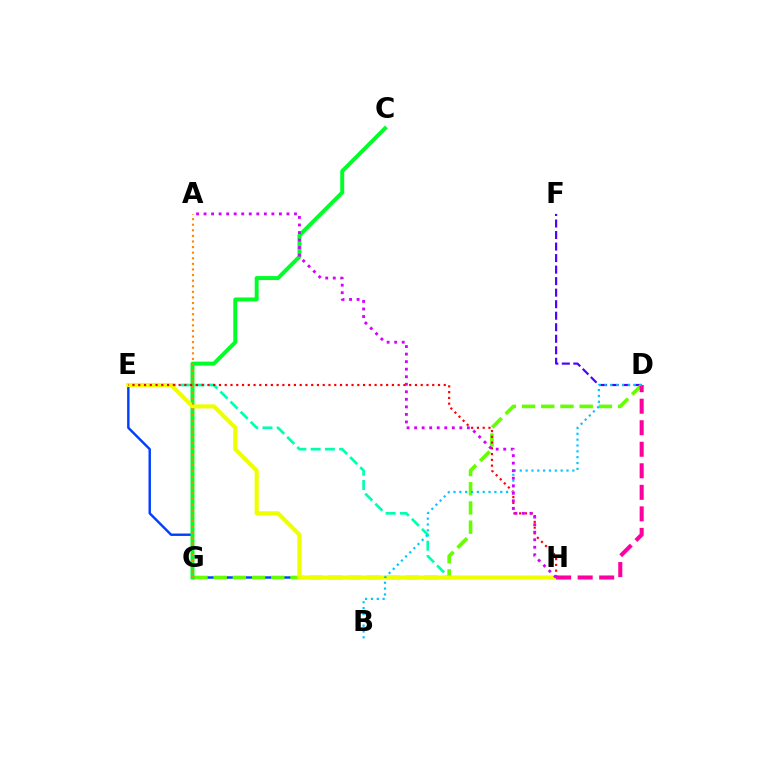{('E', 'H'): [{'color': '#003fff', 'line_style': 'solid', 'thickness': 1.75}, {'color': '#00ffaf', 'line_style': 'dashed', 'thickness': 1.94}, {'color': '#eeff00', 'line_style': 'solid', 'thickness': 2.97}, {'color': '#ff0000', 'line_style': 'dotted', 'thickness': 1.57}], ('D', 'F'): [{'color': '#4f00ff', 'line_style': 'dashed', 'thickness': 1.57}], ('C', 'G'): [{'color': '#00ff27', 'line_style': 'solid', 'thickness': 2.85}], ('D', 'G'): [{'color': '#66ff00', 'line_style': 'dashed', 'thickness': 2.61}], ('D', 'H'): [{'color': '#ff00a0', 'line_style': 'dashed', 'thickness': 2.92}], ('B', 'D'): [{'color': '#00c7ff', 'line_style': 'dotted', 'thickness': 1.59}], ('A', 'G'): [{'color': '#ff8800', 'line_style': 'dotted', 'thickness': 1.52}], ('A', 'H'): [{'color': '#d600ff', 'line_style': 'dotted', 'thickness': 2.05}]}